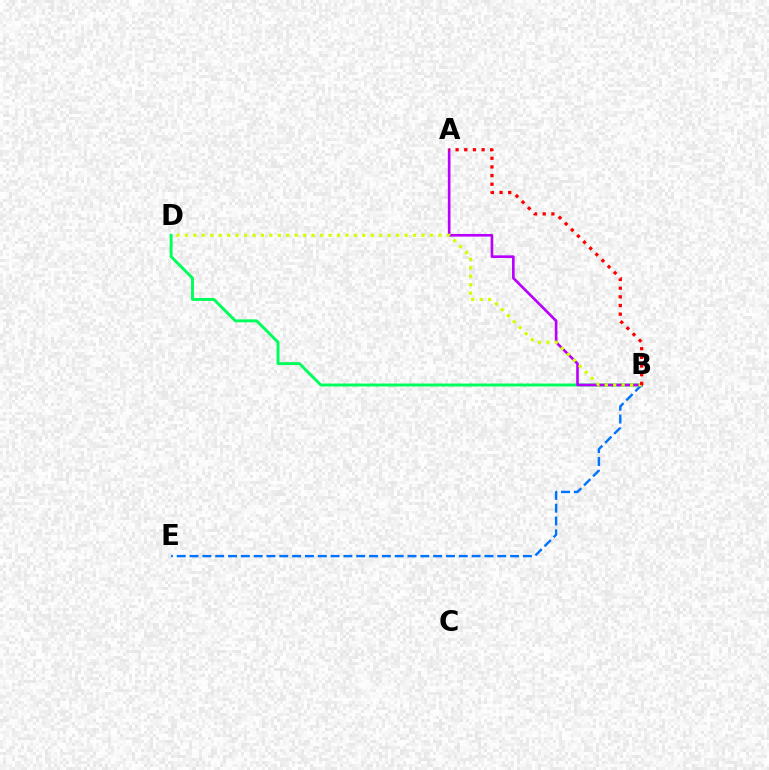{('B', 'D'): [{'color': '#00ff5c', 'line_style': 'solid', 'thickness': 2.11}, {'color': '#d1ff00', 'line_style': 'dotted', 'thickness': 2.3}], ('B', 'E'): [{'color': '#0074ff', 'line_style': 'dashed', 'thickness': 1.74}], ('A', 'B'): [{'color': '#b900ff', 'line_style': 'solid', 'thickness': 1.89}, {'color': '#ff0000', 'line_style': 'dotted', 'thickness': 2.36}]}